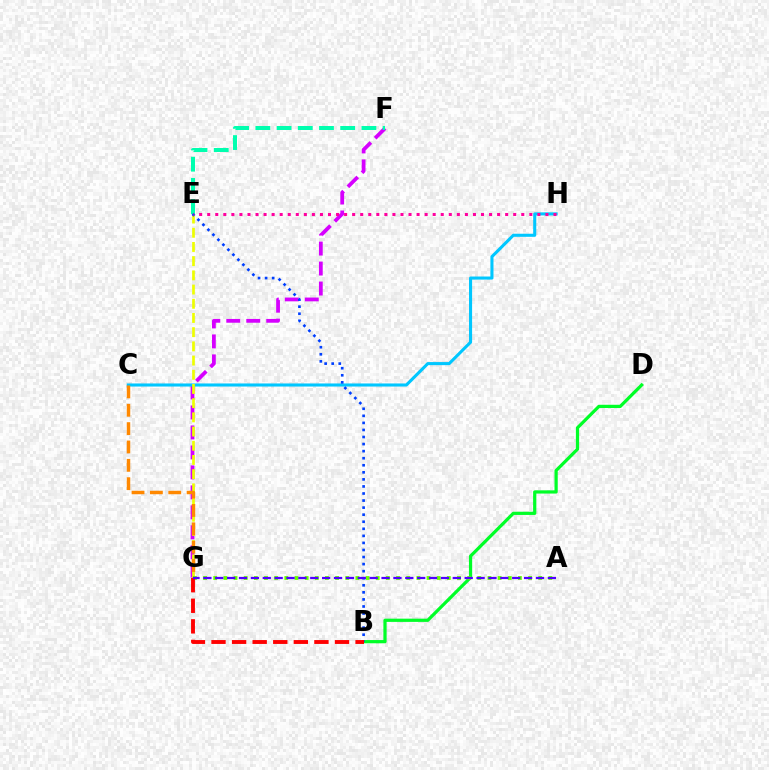{('B', 'D'): [{'color': '#00ff27', 'line_style': 'solid', 'thickness': 2.32}], ('F', 'G'): [{'color': '#d600ff', 'line_style': 'dashed', 'thickness': 2.71}], ('C', 'H'): [{'color': '#00c7ff', 'line_style': 'solid', 'thickness': 2.21}], ('E', 'G'): [{'color': '#eeff00', 'line_style': 'dashed', 'thickness': 1.93}], ('E', 'F'): [{'color': '#00ffaf', 'line_style': 'dashed', 'thickness': 2.88}], ('C', 'G'): [{'color': '#ff8800', 'line_style': 'dashed', 'thickness': 2.49}], ('B', 'E'): [{'color': '#003fff', 'line_style': 'dotted', 'thickness': 1.92}], ('A', 'G'): [{'color': '#66ff00', 'line_style': 'dotted', 'thickness': 2.76}, {'color': '#4f00ff', 'line_style': 'dashed', 'thickness': 1.61}], ('B', 'G'): [{'color': '#ff0000', 'line_style': 'dashed', 'thickness': 2.8}], ('E', 'H'): [{'color': '#ff00a0', 'line_style': 'dotted', 'thickness': 2.19}]}